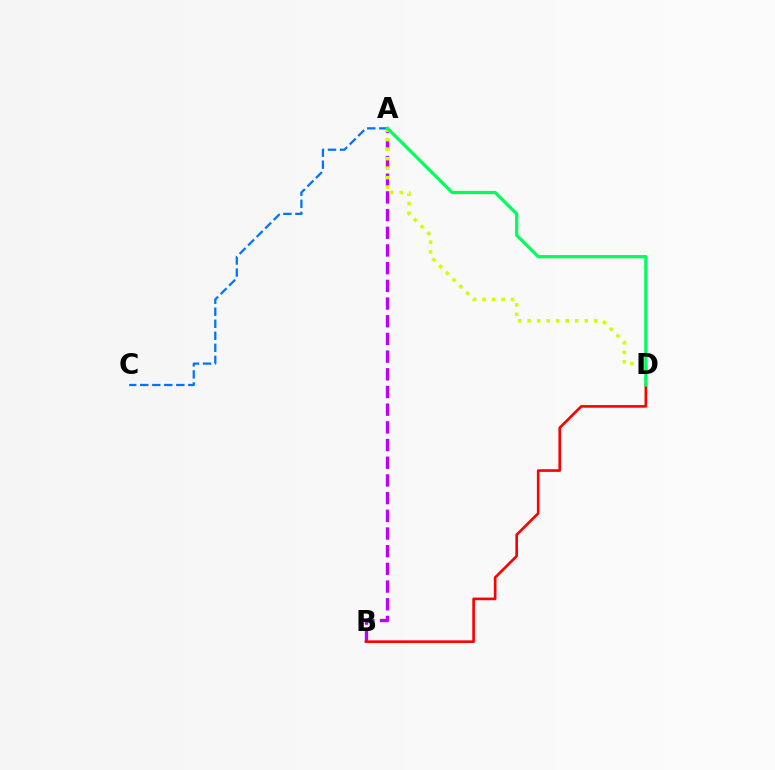{('A', 'B'): [{'color': '#b900ff', 'line_style': 'dashed', 'thickness': 2.4}], ('B', 'D'): [{'color': '#ff0000', 'line_style': 'solid', 'thickness': 1.9}], ('A', 'D'): [{'color': '#d1ff00', 'line_style': 'dotted', 'thickness': 2.58}, {'color': '#00ff5c', 'line_style': 'solid', 'thickness': 2.33}], ('A', 'C'): [{'color': '#0074ff', 'line_style': 'dashed', 'thickness': 1.63}]}